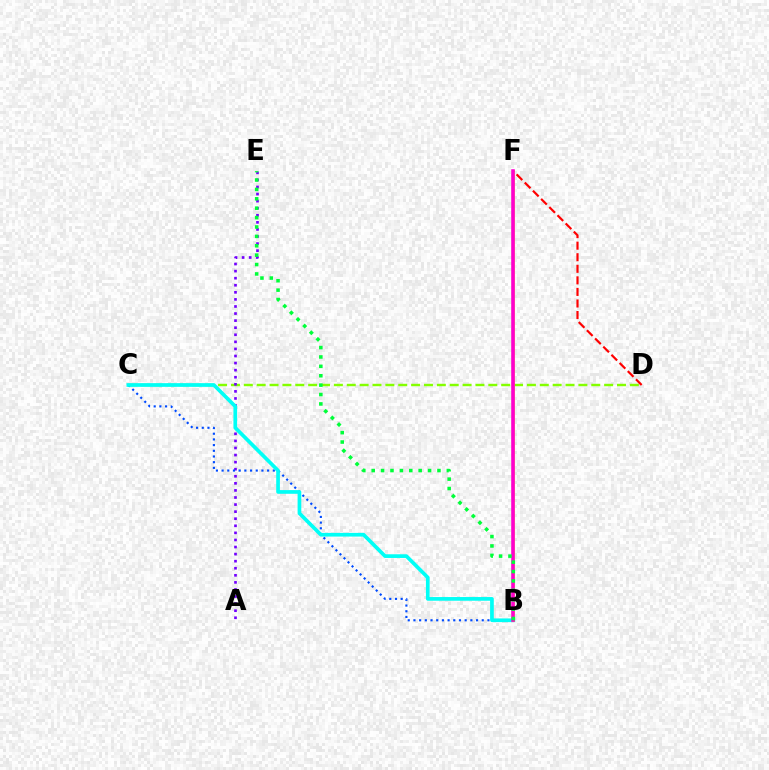{('C', 'D'): [{'color': '#84ff00', 'line_style': 'dashed', 'thickness': 1.75}], ('A', 'E'): [{'color': '#7200ff', 'line_style': 'dotted', 'thickness': 1.92}], ('B', 'C'): [{'color': '#004bff', 'line_style': 'dotted', 'thickness': 1.55}, {'color': '#00fff6', 'line_style': 'solid', 'thickness': 2.66}], ('D', 'F'): [{'color': '#ff0000', 'line_style': 'dashed', 'thickness': 1.57}], ('B', 'F'): [{'color': '#ffbd00', 'line_style': 'solid', 'thickness': 1.81}, {'color': '#ff00cf', 'line_style': 'solid', 'thickness': 2.57}], ('B', 'E'): [{'color': '#00ff39', 'line_style': 'dotted', 'thickness': 2.55}]}